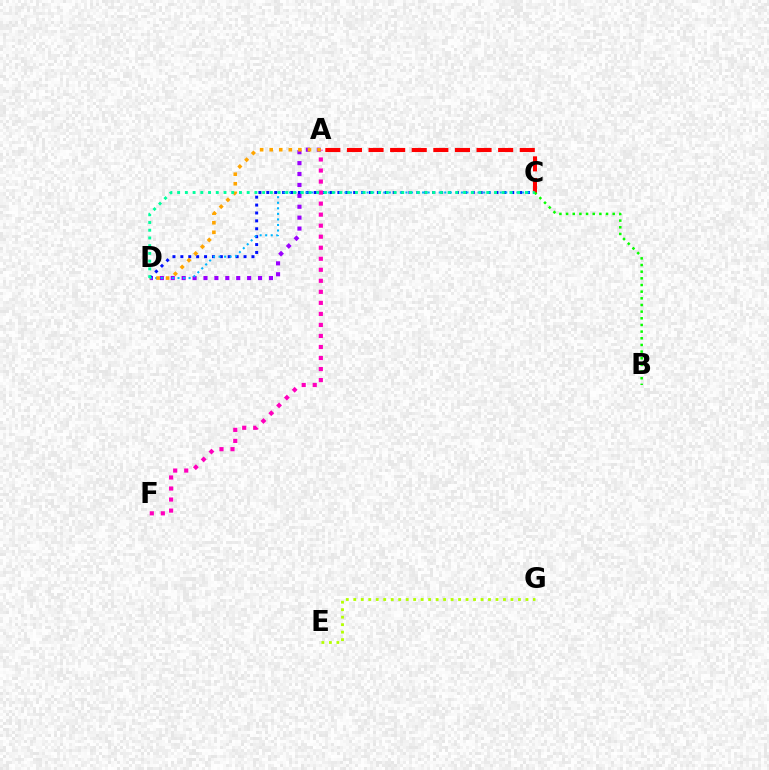{('A', 'D'): [{'color': '#9b00ff', 'line_style': 'dotted', 'thickness': 2.96}, {'color': '#ffa500', 'line_style': 'dotted', 'thickness': 2.6}], ('C', 'D'): [{'color': '#0010ff', 'line_style': 'dotted', 'thickness': 2.15}, {'color': '#00b5ff', 'line_style': 'dotted', 'thickness': 1.51}, {'color': '#00ff9d', 'line_style': 'dotted', 'thickness': 2.1}], ('A', 'F'): [{'color': '#ff00bd', 'line_style': 'dotted', 'thickness': 3.0}], ('A', 'C'): [{'color': '#ff0000', 'line_style': 'dashed', 'thickness': 2.93}], ('E', 'G'): [{'color': '#b3ff00', 'line_style': 'dotted', 'thickness': 2.03}], ('B', 'C'): [{'color': '#08ff00', 'line_style': 'dotted', 'thickness': 1.81}]}